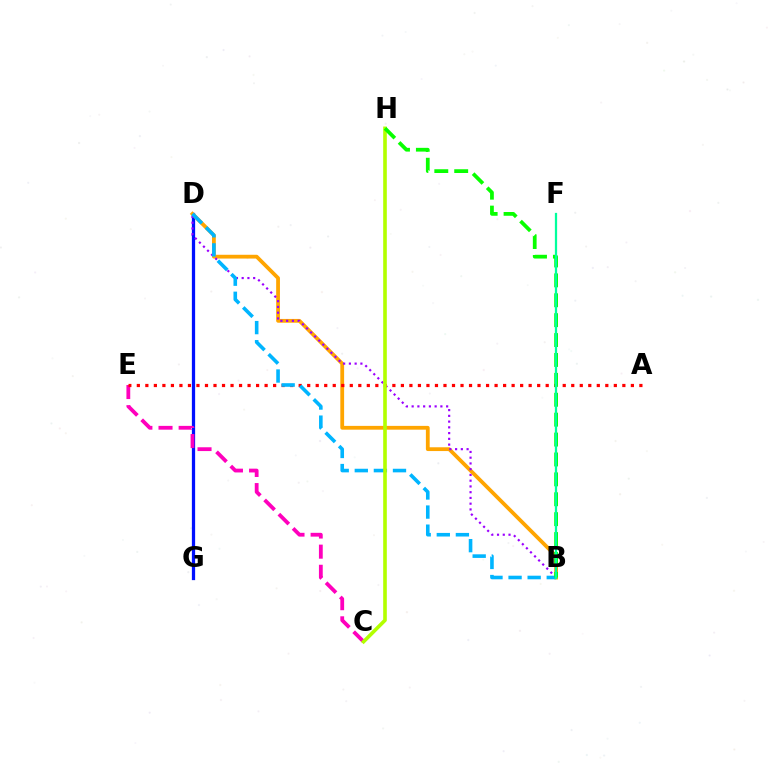{('D', 'G'): [{'color': '#0010ff', 'line_style': 'solid', 'thickness': 2.35}], ('B', 'D'): [{'color': '#ffa500', 'line_style': 'solid', 'thickness': 2.72}, {'color': '#9b00ff', 'line_style': 'dotted', 'thickness': 1.56}, {'color': '#00b5ff', 'line_style': 'dashed', 'thickness': 2.59}], ('C', 'E'): [{'color': '#ff00bd', 'line_style': 'dashed', 'thickness': 2.74}], ('A', 'E'): [{'color': '#ff0000', 'line_style': 'dotted', 'thickness': 2.31}], ('C', 'H'): [{'color': '#b3ff00', 'line_style': 'solid', 'thickness': 2.61}], ('B', 'H'): [{'color': '#08ff00', 'line_style': 'dashed', 'thickness': 2.7}], ('B', 'F'): [{'color': '#00ff9d', 'line_style': 'solid', 'thickness': 1.62}]}